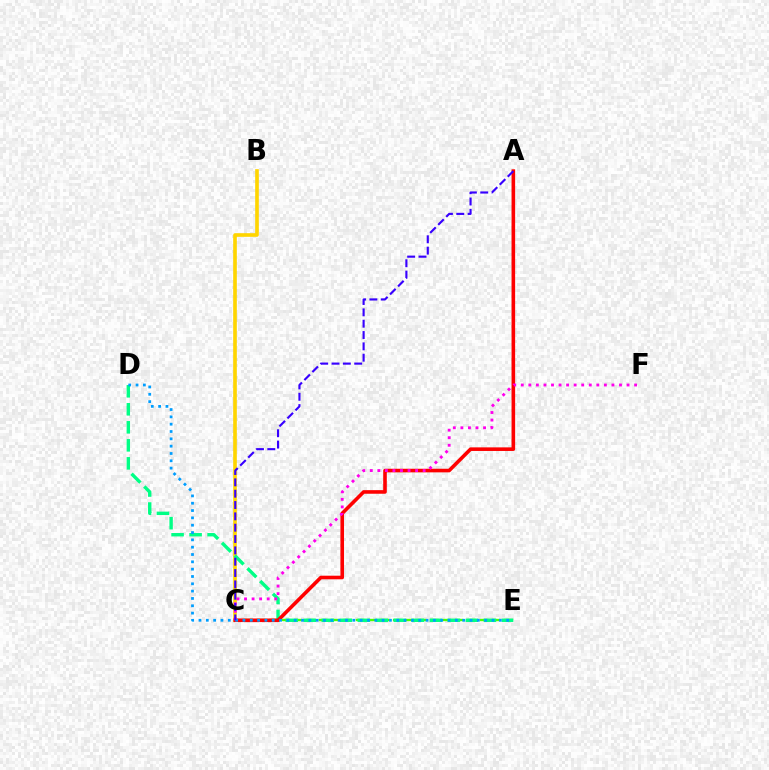{('B', 'C'): [{'color': '#ffd500', 'line_style': 'solid', 'thickness': 2.63}], ('C', 'E'): [{'color': '#4fff00', 'line_style': 'dashed', 'thickness': 1.68}], ('D', 'E'): [{'color': '#00ff86', 'line_style': 'dashed', 'thickness': 2.45}, {'color': '#009eff', 'line_style': 'dotted', 'thickness': 1.99}], ('A', 'C'): [{'color': '#ff0000', 'line_style': 'solid', 'thickness': 2.59}, {'color': '#3700ff', 'line_style': 'dashed', 'thickness': 1.54}], ('C', 'F'): [{'color': '#ff00ed', 'line_style': 'dotted', 'thickness': 2.05}]}